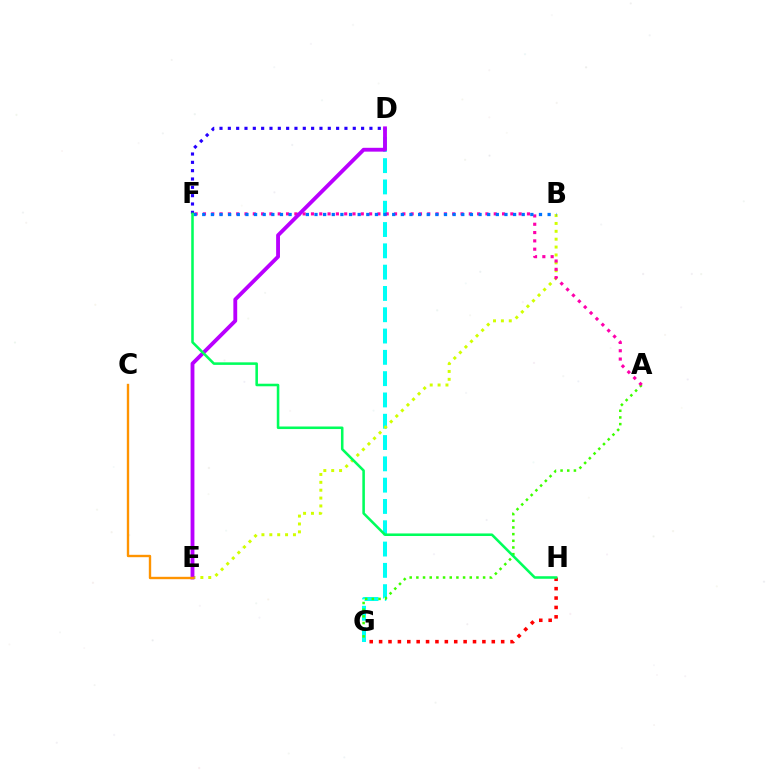{('D', 'G'): [{'color': '#00fff6', 'line_style': 'dashed', 'thickness': 2.89}], ('A', 'G'): [{'color': '#3dff00', 'line_style': 'dotted', 'thickness': 1.81}], ('B', 'E'): [{'color': '#d1ff00', 'line_style': 'dotted', 'thickness': 2.14}], ('A', 'F'): [{'color': '#ff00ac', 'line_style': 'dotted', 'thickness': 2.26}], ('D', 'F'): [{'color': '#2500ff', 'line_style': 'dotted', 'thickness': 2.26}], ('G', 'H'): [{'color': '#ff0000', 'line_style': 'dotted', 'thickness': 2.55}], ('B', 'F'): [{'color': '#0074ff', 'line_style': 'dotted', 'thickness': 2.35}], ('D', 'E'): [{'color': '#b900ff', 'line_style': 'solid', 'thickness': 2.76}], ('C', 'E'): [{'color': '#ff9400', 'line_style': 'solid', 'thickness': 1.71}], ('F', 'H'): [{'color': '#00ff5c', 'line_style': 'solid', 'thickness': 1.84}]}